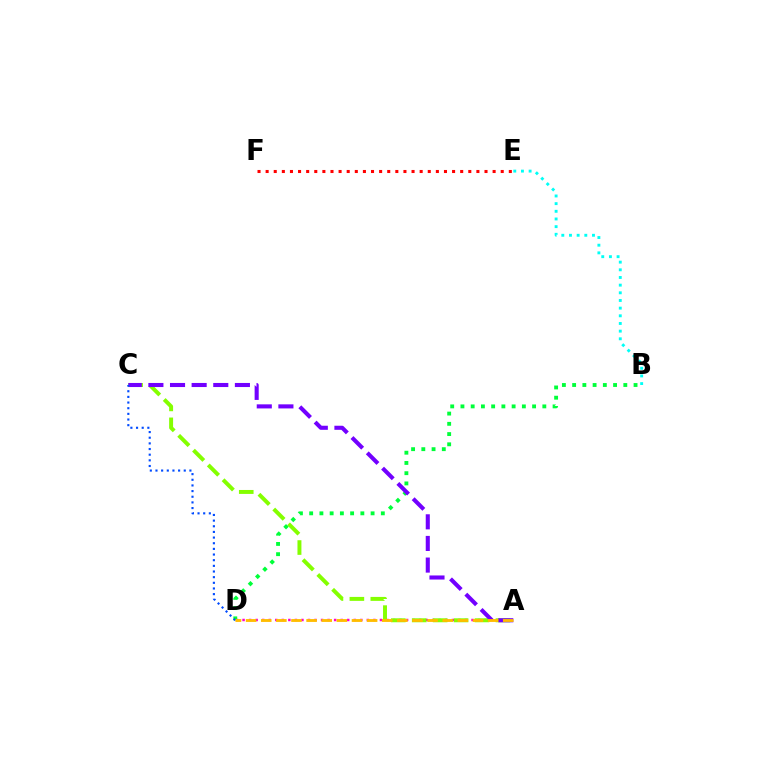{('B', 'E'): [{'color': '#00fff6', 'line_style': 'dotted', 'thickness': 2.08}], ('A', 'D'): [{'color': '#ff00cf', 'line_style': 'dotted', 'thickness': 1.78}, {'color': '#ffbd00', 'line_style': 'dashed', 'thickness': 2.05}], ('A', 'C'): [{'color': '#84ff00', 'line_style': 'dashed', 'thickness': 2.84}, {'color': '#7200ff', 'line_style': 'dashed', 'thickness': 2.94}], ('B', 'D'): [{'color': '#00ff39', 'line_style': 'dotted', 'thickness': 2.78}], ('E', 'F'): [{'color': '#ff0000', 'line_style': 'dotted', 'thickness': 2.2}], ('C', 'D'): [{'color': '#004bff', 'line_style': 'dotted', 'thickness': 1.54}]}